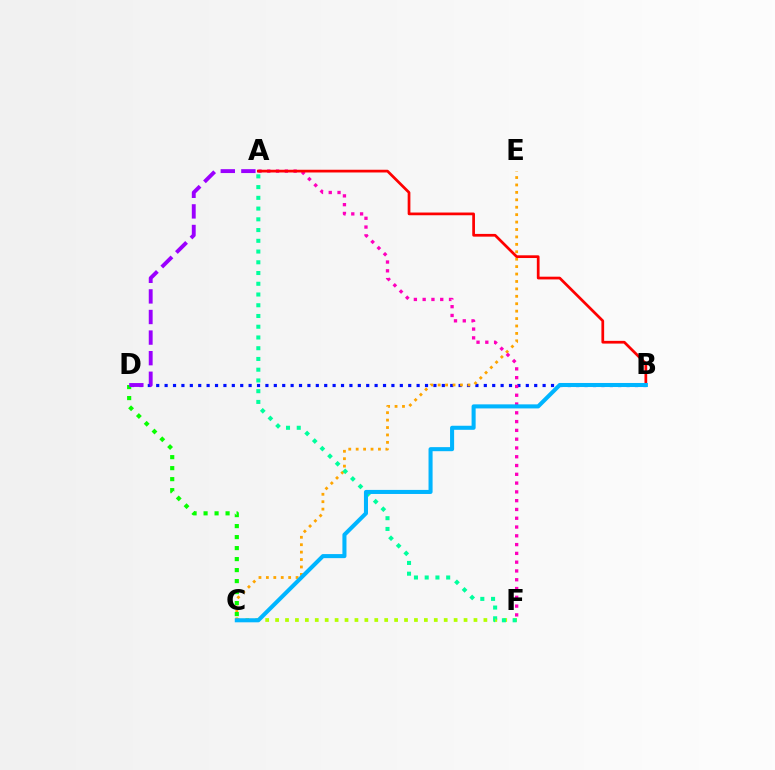{('B', 'D'): [{'color': '#0010ff', 'line_style': 'dotted', 'thickness': 2.28}], ('C', 'E'): [{'color': '#ffa500', 'line_style': 'dotted', 'thickness': 2.02}], ('A', 'F'): [{'color': '#ff00bd', 'line_style': 'dotted', 'thickness': 2.39}, {'color': '#00ff9d', 'line_style': 'dotted', 'thickness': 2.92}], ('C', 'F'): [{'color': '#b3ff00', 'line_style': 'dotted', 'thickness': 2.69}], ('A', 'B'): [{'color': '#ff0000', 'line_style': 'solid', 'thickness': 1.96}], ('C', 'D'): [{'color': '#08ff00', 'line_style': 'dotted', 'thickness': 2.99}], ('B', 'C'): [{'color': '#00b5ff', 'line_style': 'solid', 'thickness': 2.92}], ('A', 'D'): [{'color': '#9b00ff', 'line_style': 'dashed', 'thickness': 2.8}]}